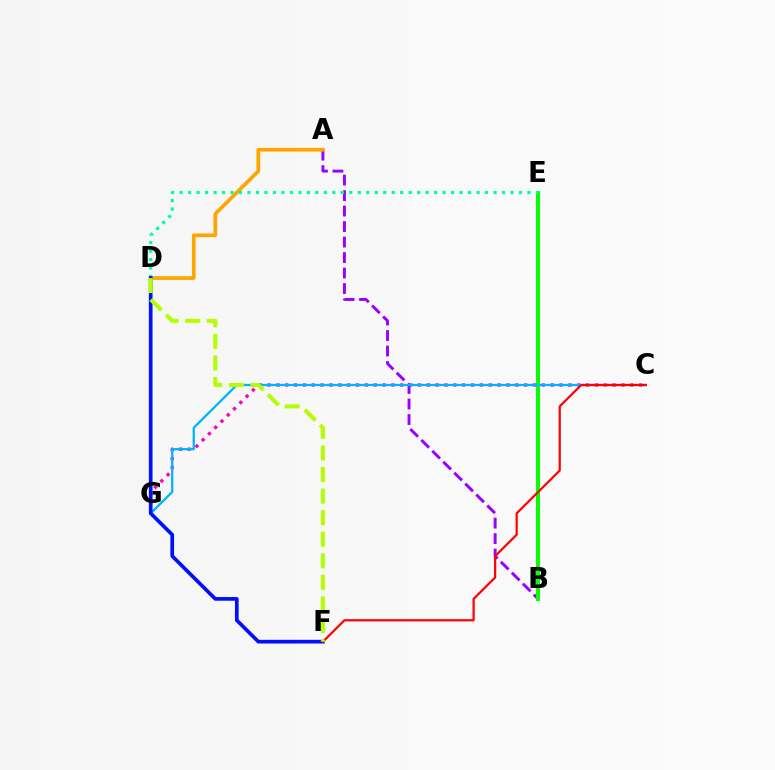{('A', 'B'): [{'color': '#9b00ff', 'line_style': 'dashed', 'thickness': 2.1}], ('A', 'D'): [{'color': '#ffa500', 'line_style': 'solid', 'thickness': 2.67}], ('C', 'G'): [{'color': '#ff00bd', 'line_style': 'dotted', 'thickness': 2.4}, {'color': '#00b5ff', 'line_style': 'solid', 'thickness': 1.65}], ('B', 'E'): [{'color': '#08ff00', 'line_style': 'solid', 'thickness': 2.87}], ('D', 'E'): [{'color': '#00ff9d', 'line_style': 'dotted', 'thickness': 2.31}], ('D', 'F'): [{'color': '#0010ff', 'line_style': 'solid', 'thickness': 2.65}, {'color': '#b3ff00', 'line_style': 'dashed', 'thickness': 2.93}], ('C', 'F'): [{'color': '#ff0000', 'line_style': 'solid', 'thickness': 1.59}]}